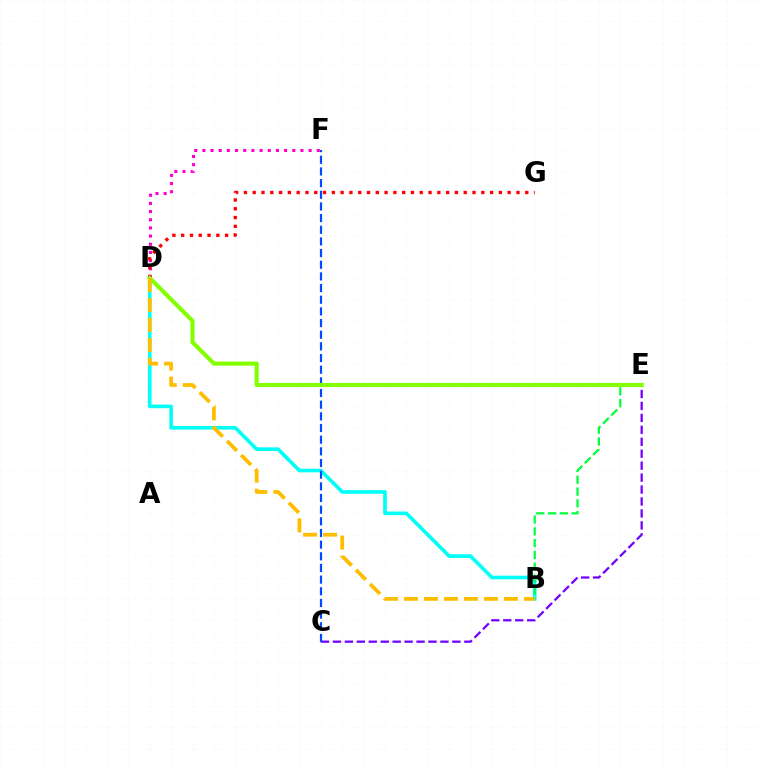{('B', 'D'): [{'color': '#00fff6', 'line_style': 'solid', 'thickness': 2.61}, {'color': '#ffbd00', 'line_style': 'dashed', 'thickness': 2.72}], ('D', 'F'): [{'color': '#ff00cf', 'line_style': 'dotted', 'thickness': 2.22}], ('D', 'G'): [{'color': '#ff0000', 'line_style': 'dotted', 'thickness': 2.39}], ('B', 'E'): [{'color': '#00ff39', 'line_style': 'dashed', 'thickness': 1.6}], ('C', 'E'): [{'color': '#7200ff', 'line_style': 'dashed', 'thickness': 1.62}], ('C', 'F'): [{'color': '#004bff', 'line_style': 'dashed', 'thickness': 1.58}], ('D', 'E'): [{'color': '#84ff00', 'line_style': 'solid', 'thickness': 2.95}]}